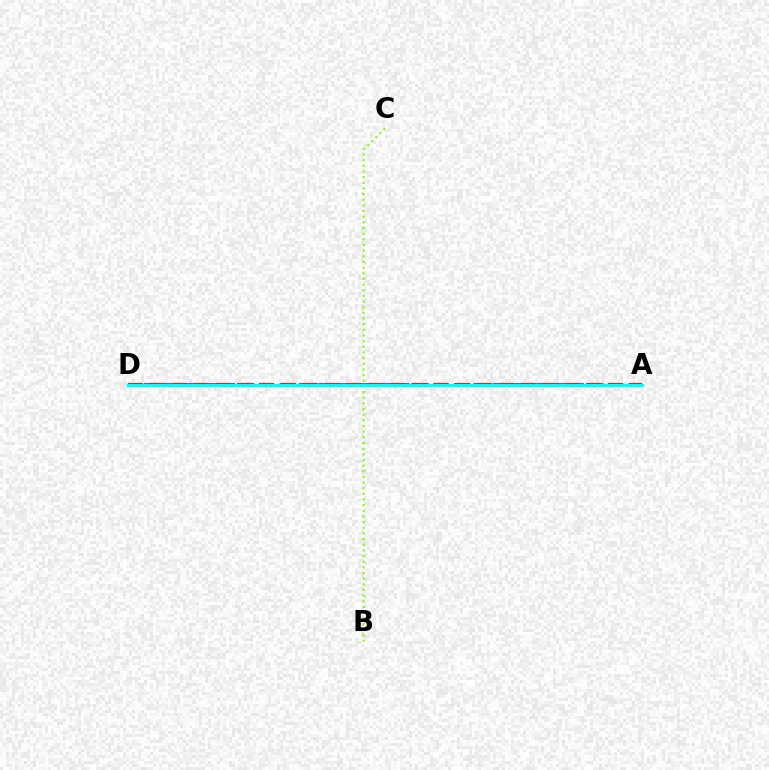{('B', 'C'): [{'color': '#84ff00', 'line_style': 'dotted', 'thickness': 1.54}], ('A', 'D'): [{'color': '#7200ff', 'line_style': 'dashed', 'thickness': 2.63}, {'color': '#ff0000', 'line_style': 'dashed', 'thickness': 2.96}, {'color': '#00fff6', 'line_style': 'solid', 'thickness': 2.41}]}